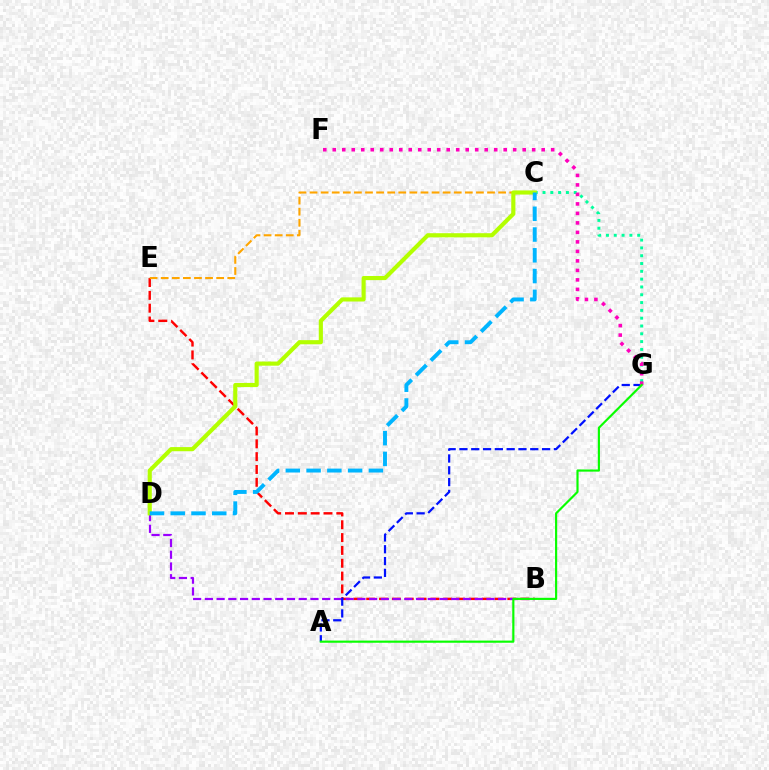{('B', 'E'): [{'color': '#ff0000', 'line_style': 'dashed', 'thickness': 1.74}], ('B', 'D'): [{'color': '#9b00ff', 'line_style': 'dashed', 'thickness': 1.59}], ('C', 'G'): [{'color': '#00ff9d', 'line_style': 'dotted', 'thickness': 2.12}], ('A', 'G'): [{'color': '#0010ff', 'line_style': 'dashed', 'thickness': 1.6}, {'color': '#08ff00', 'line_style': 'solid', 'thickness': 1.56}], ('F', 'G'): [{'color': '#ff00bd', 'line_style': 'dotted', 'thickness': 2.58}], ('C', 'E'): [{'color': '#ffa500', 'line_style': 'dashed', 'thickness': 1.51}], ('C', 'D'): [{'color': '#b3ff00', 'line_style': 'solid', 'thickness': 2.98}, {'color': '#00b5ff', 'line_style': 'dashed', 'thickness': 2.82}]}